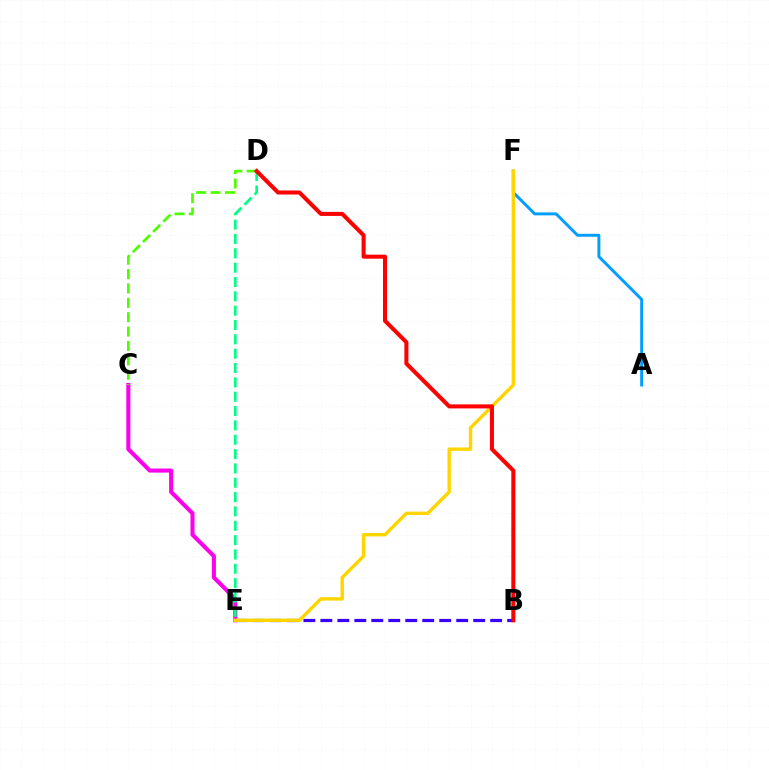{('B', 'E'): [{'color': '#3700ff', 'line_style': 'dashed', 'thickness': 2.31}], ('C', 'E'): [{'color': '#ff00ed', 'line_style': 'solid', 'thickness': 2.93}], ('A', 'F'): [{'color': '#009eff', 'line_style': 'solid', 'thickness': 2.12}], ('C', 'D'): [{'color': '#4fff00', 'line_style': 'dashed', 'thickness': 1.95}], ('E', 'F'): [{'color': '#ffd500', 'line_style': 'solid', 'thickness': 2.46}], ('D', 'E'): [{'color': '#00ff86', 'line_style': 'dashed', 'thickness': 1.95}], ('B', 'D'): [{'color': '#ff0000', 'line_style': 'solid', 'thickness': 2.9}]}